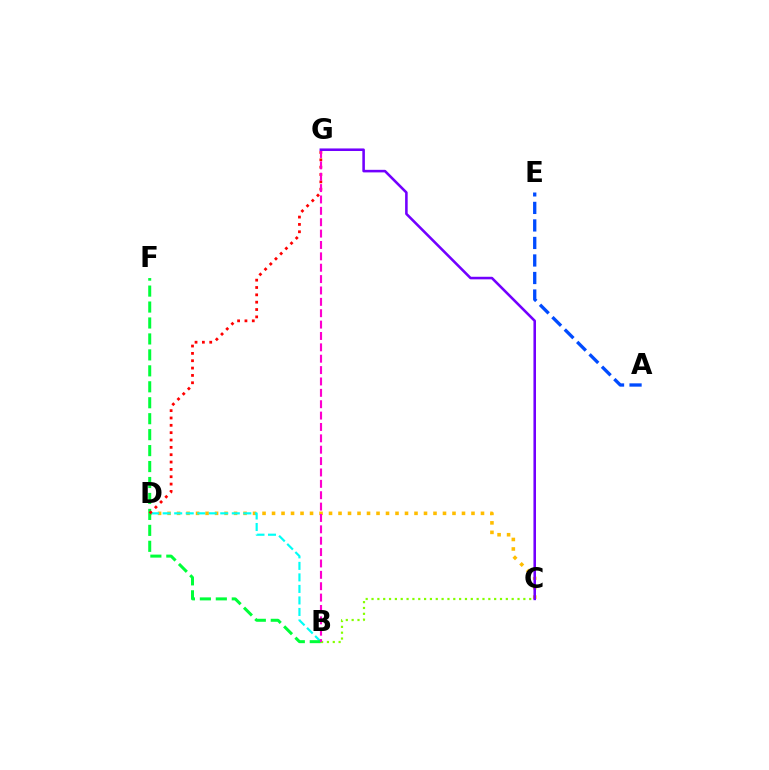{('C', 'D'): [{'color': '#ffbd00', 'line_style': 'dotted', 'thickness': 2.58}], ('B', 'D'): [{'color': '#00fff6', 'line_style': 'dashed', 'thickness': 1.56}], ('A', 'E'): [{'color': '#004bff', 'line_style': 'dashed', 'thickness': 2.38}], ('B', 'C'): [{'color': '#84ff00', 'line_style': 'dotted', 'thickness': 1.59}], ('B', 'F'): [{'color': '#00ff39', 'line_style': 'dashed', 'thickness': 2.17}], ('D', 'G'): [{'color': '#ff0000', 'line_style': 'dotted', 'thickness': 2.0}], ('B', 'G'): [{'color': '#ff00cf', 'line_style': 'dashed', 'thickness': 1.55}], ('C', 'G'): [{'color': '#7200ff', 'line_style': 'solid', 'thickness': 1.85}]}